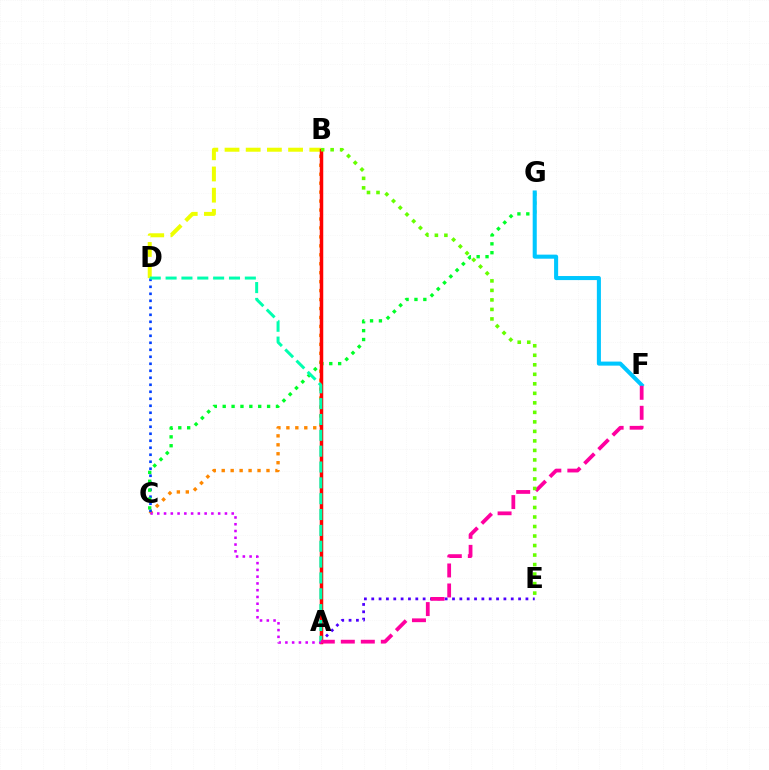{('B', 'D'): [{'color': '#eeff00', 'line_style': 'dashed', 'thickness': 2.88}], ('B', 'C'): [{'color': '#ff8800', 'line_style': 'dotted', 'thickness': 2.43}], ('C', 'D'): [{'color': '#003fff', 'line_style': 'dotted', 'thickness': 1.9}], ('C', 'G'): [{'color': '#00ff27', 'line_style': 'dotted', 'thickness': 2.41}], ('A', 'E'): [{'color': '#4f00ff', 'line_style': 'dotted', 'thickness': 1.99}], ('A', 'B'): [{'color': '#ff0000', 'line_style': 'solid', 'thickness': 2.51}], ('F', 'G'): [{'color': '#00c7ff', 'line_style': 'solid', 'thickness': 2.92}], ('A', 'C'): [{'color': '#d600ff', 'line_style': 'dotted', 'thickness': 1.84}], ('A', 'D'): [{'color': '#00ffaf', 'line_style': 'dashed', 'thickness': 2.15}], ('A', 'F'): [{'color': '#ff00a0', 'line_style': 'dashed', 'thickness': 2.72}], ('B', 'E'): [{'color': '#66ff00', 'line_style': 'dotted', 'thickness': 2.58}]}